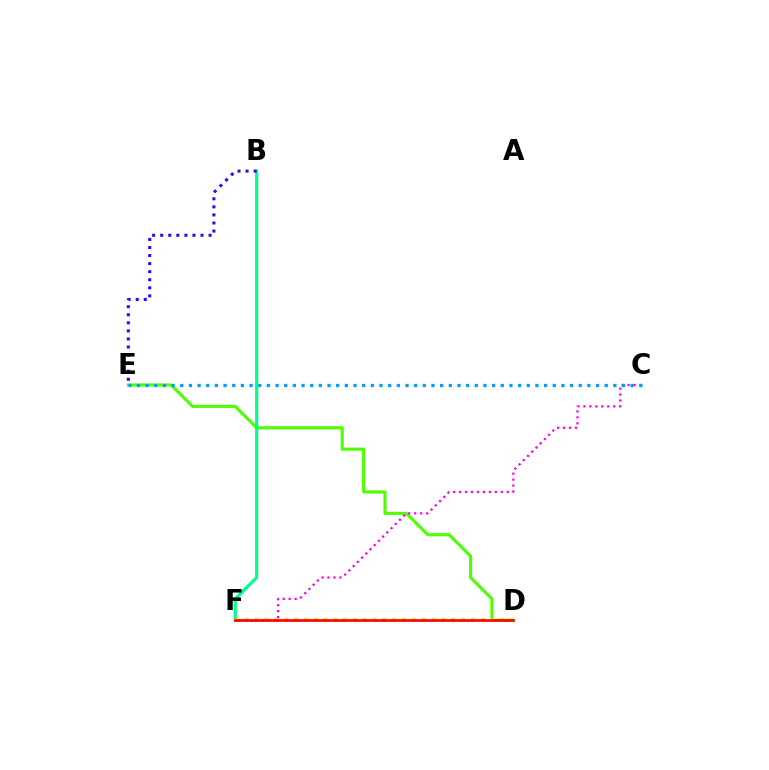{('D', 'E'): [{'color': '#4fff00', 'line_style': 'solid', 'thickness': 2.24}], ('B', 'F'): [{'color': '#00ff86', 'line_style': 'solid', 'thickness': 2.28}], ('C', 'F'): [{'color': '#ff00ed', 'line_style': 'dotted', 'thickness': 1.62}], ('B', 'E'): [{'color': '#3700ff', 'line_style': 'dotted', 'thickness': 2.19}], ('D', 'F'): [{'color': '#ffd500', 'line_style': 'dotted', 'thickness': 2.67}, {'color': '#ff0000', 'line_style': 'solid', 'thickness': 1.91}], ('C', 'E'): [{'color': '#009eff', 'line_style': 'dotted', 'thickness': 2.35}]}